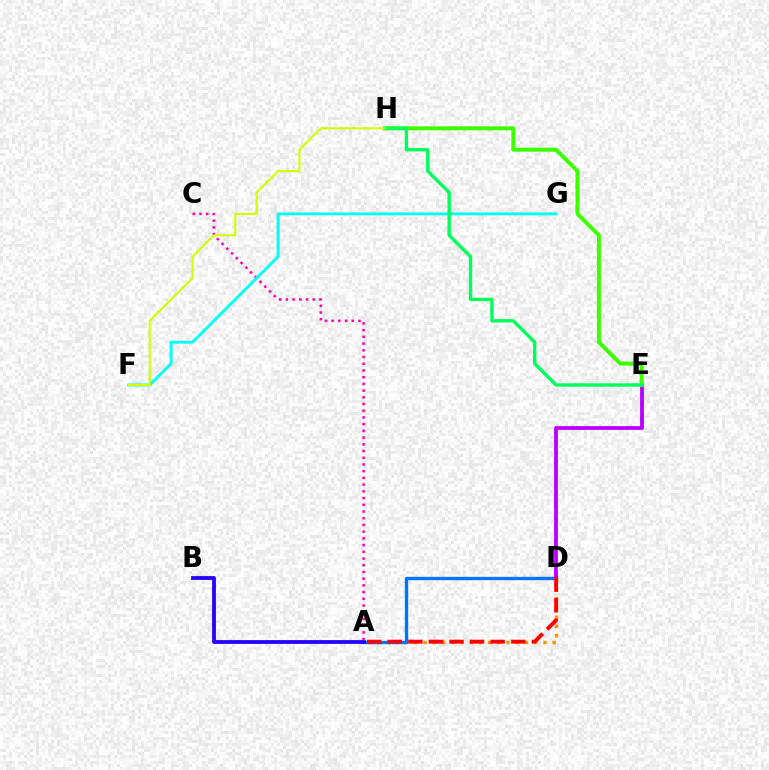{('A', 'D'): [{'color': '#ff9400', 'line_style': 'dotted', 'thickness': 2.51}, {'color': '#0074ff', 'line_style': 'solid', 'thickness': 2.42}, {'color': '#ff0000', 'line_style': 'dashed', 'thickness': 2.8}], ('A', 'C'): [{'color': '#ff00ac', 'line_style': 'dotted', 'thickness': 1.82}], ('D', 'E'): [{'color': '#b900ff', 'line_style': 'solid', 'thickness': 2.74}], ('E', 'H'): [{'color': '#3dff00', 'line_style': 'solid', 'thickness': 2.87}, {'color': '#00ff5c', 'line_style': 'solid', 'thickness': 2.43}], ('A', 'B'): [{'color': '#2500ff', 'line_style': 'solid', 'thickness': 2.73}], ('F', 'G'): [{'color': '#00fff6', 'line_style': 'solid', 'thickness': 2.06}], ('F', 'H'): [{'color': '#d1ff00', 'line_style': 'solid', 'thickness': 1.52}]}